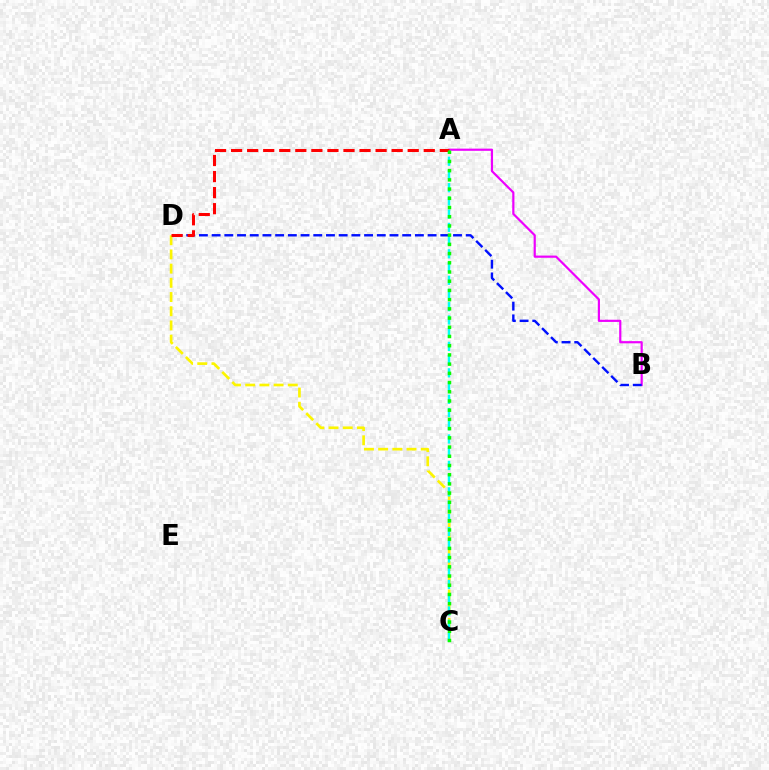{('C', 'D'): [{'color': '#fcf500', 'line_style': 'dashed', 'thickness': 1.93}], ('A', 'B'): [{'color': '#ee00ff', 'line_style': 'solid', 'thickness': 1.58}], ('B', 'D'): [{'color': '#0010ff', 'line_style': 'dashed', 'thickness': 1.73}], ('A', 'C'): [{'color': '#00fff6', 'line_style': 'dashed', 'thickness': 1.8}, {'color': '#08ff00', 'line_style': 'dotted', 'thickness': 2.5}], ('A', 'D'): [{'color': '#ff0000', 'line_style': 'dashed', 'thickness': 2.18}]}